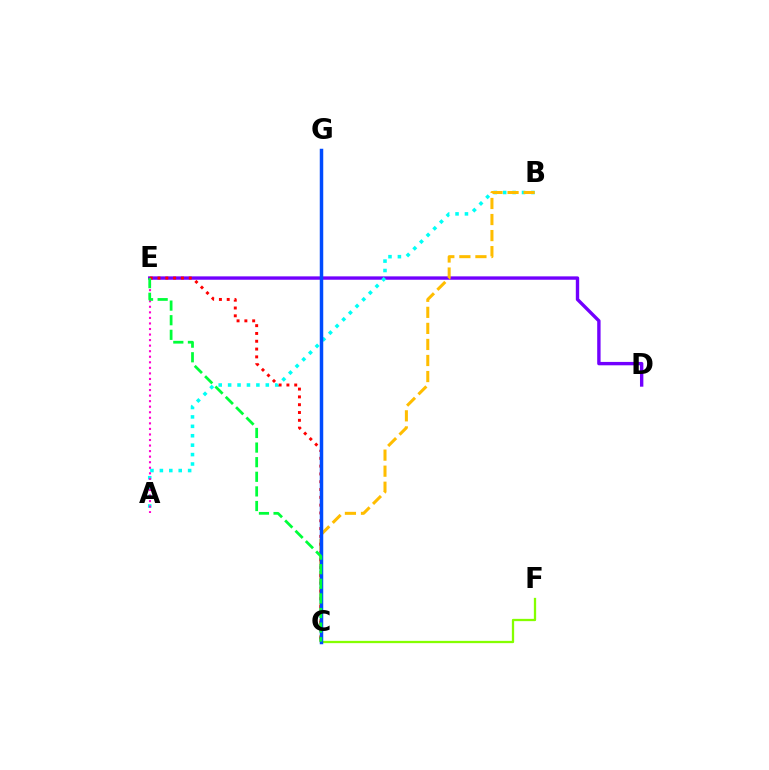{('D', 'E'): [{'color': '#7200ff', 'line_style': 'solid', 'thickness': 2.43}], ('A', 'B'): [{'color': '#00fff6', 'line_style': 'dotted', 'thickness': 2.56}], ('C', 'F'): [{'color': '#84ff00', 'line_style': 'solid', 'thickness': 1.65}], ('A', 'E'): [{'color': '#ff00cf', 'line_style': 'dotted', 'thickness': 1.51}], ('B', 'C'): [{'color': '#ffbd00', 'line_style': 'dashed', 'thickness': 2.18}], ('C', 'E'): [{'color': '#ff0000', 'line_style': 'dotted', 'thickness': 2.12}, {'color': '#00ff39', 'line_style': 'dashed', 'thickness': 1.98}], ('C', 'G'): [{'color': '#004bff', 'line_style': 'solid', 'thickness': 2.51}]}